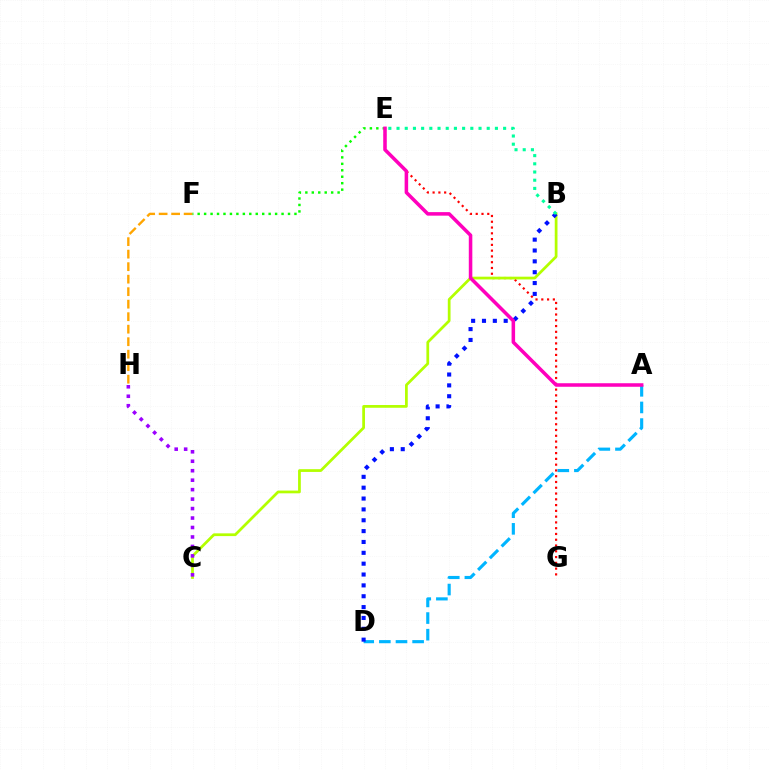{('A', 'D'): [{'color': '#00b5ff', 'line_style': 'dashed', 'thickness': 2.26}], ('E', 'G'): [{'color': '#ff0000', 'line_style': 'dotted', 'thickness': 1.57}], ('B', 'C'): [{'color': '#b3ff00', 'line_style': 'solid', 'thickness': 1.98}], ('C', 'H'): [{'color': '#9b00ff', 'line_style': 'dotted', 'thickness': 2.57}], ('F', 'H'): [{'color': '#ffa500', 'line_style': 'dashed', 'thickness': 1.7}], ('B', 'D'): [{'color': '#0010ff', 'line_style': 'dotted', 'thickness': 2.95}], ('E', 'F'): [{'color': '#08ff00', 'line_style': 'dotted', 'thickness': 1.75}], ('A', 'E'): [{'color': '#ff00bd', 'line_style': 'solid', 'thickness': 2.54}], ('B', 'E'): [{'color': '#00ff9d', 'line_style': 'dotted', 'thickness': 2.23}]}